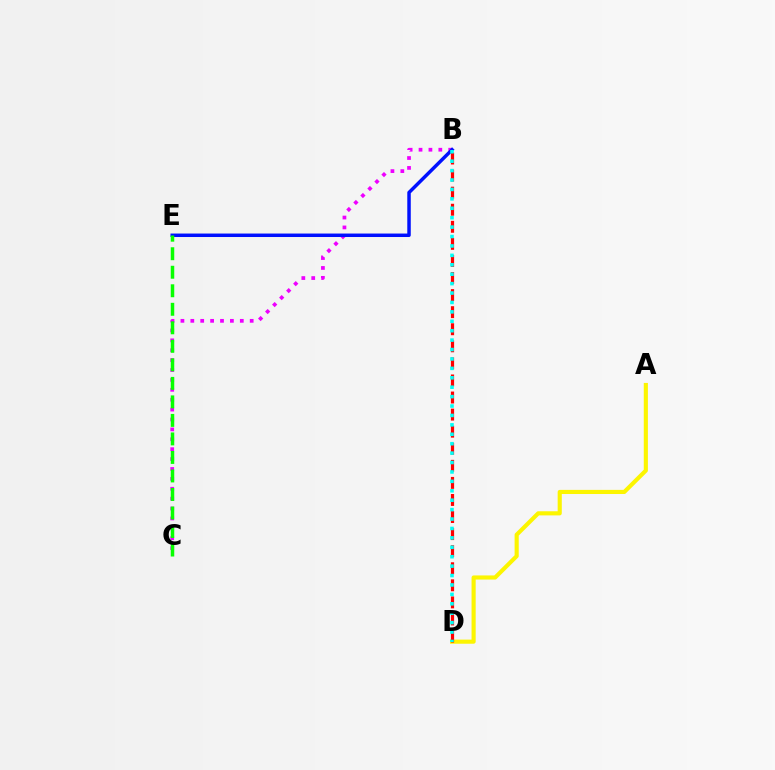{('B', 'C'): [{'color': '#ee00ff', 'line_style': 'dotted', 'thickness': 2.69}], ('B', 'E'): [{'color': '#0010ff', 'line_style': 'solid', 'thickness': 2.5}], ('A', 'D'): [{'color': '#fcf500', 'line_style': 'solid', 'thickness': 2.97}], ('C', 'E'): [{'color': '#08ff00', 'line_style': 'dashed', 'thickness': 2.52}], ('B', 'D'): [{'color': '#ff0000', 'line_style': 'dashed', 'thickness': 2.32}, {'color': '#00fff6', 'line_style': 'dotted', 'thickness': 2.56}]}